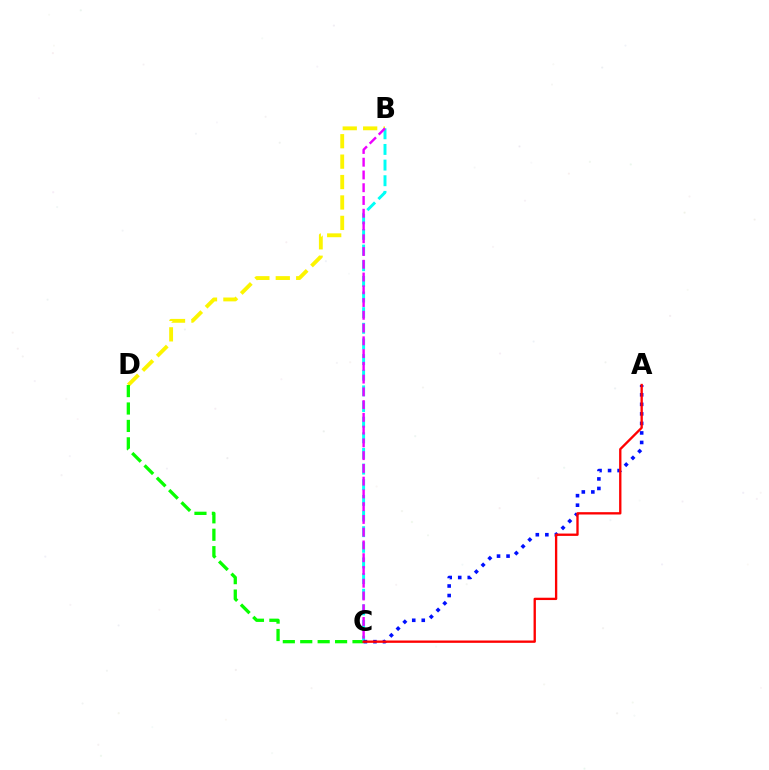{('B', 'D'): [{'color': '#fcf500', 'line_style': 'dashed', 'thickness': 2.77}], ('C', 'D'): [{'color': '#08ff00', 'line_style': 'dashed', 'thickness': 2.37}], ('B', 'C'): [{'color': '#00fff6', 'line_style': 'dashed', 'thickness': 2.13}, {'color': '#ee00ff', 'line_style': 'dashed', 'thickness': 1.73}], ('A', 'C'): [{'color': '#0010ff', 'line_style': 'dotted', 'thickness': 2.59}, {'color': '#ff0000', 'line_style': 'solid', 'thickness': 1.68}]}